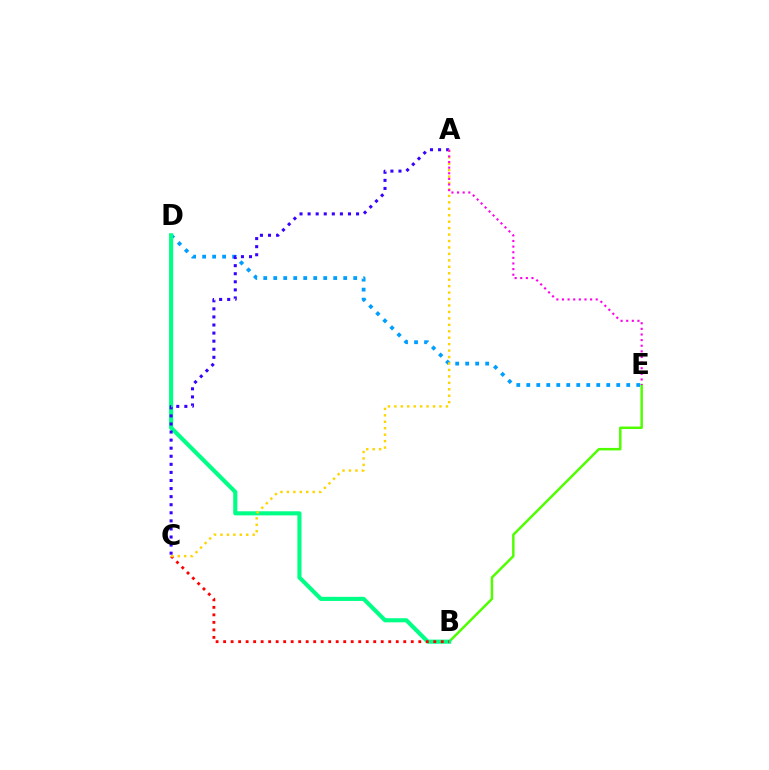{('D', 'E'): [{'color': '#009eff', 'line_style': 'dotted', 'thickness': 2.72}], ('B', 'E'): [{'color': '#4fff00', 'line_style': 'solid', 'thickness': 1.78}], ('B', 'D'): [{'color': '#00ff86', 'line_style': 'solid', 'thickness': 2.96}], ('B', 'C'): [{'color': '#ff0000', 'line_style': 'dotted', 'thickness': 2.04}], ('A', 'C'): [{'color': '#3700ff', 'line_style': 'dotted', 'thickness': 2.19}, {'color': '#ffd500', 'line_style': 'dotted', 'thickness': 1.75}], ('A', 'E'): [{'color': '#ff00ed', 'line_style': 'dotted', 'thickness': 1.53}]}